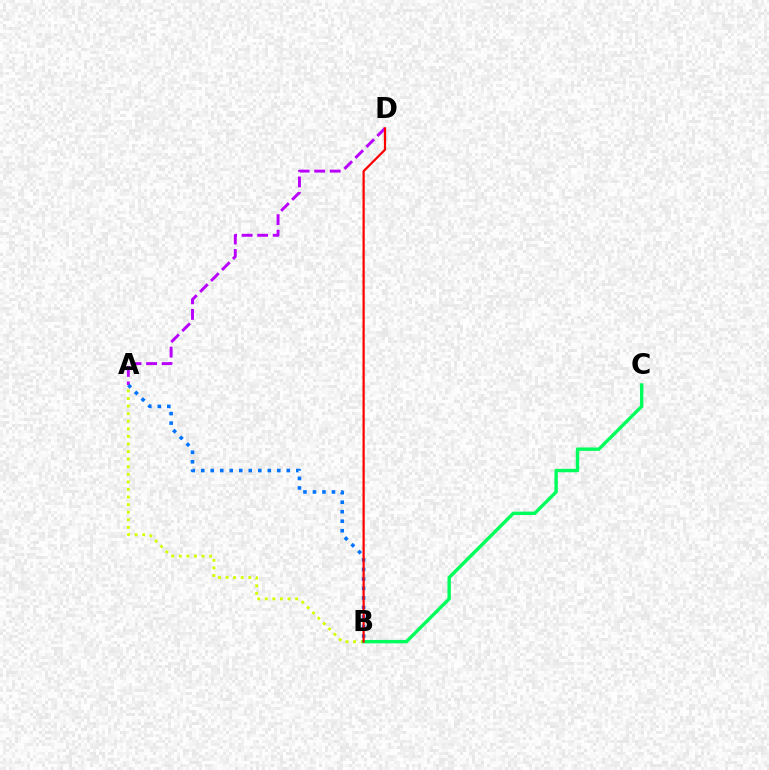{('A', 'B'): [{'color': '#d1ff00', 'line_style': 'dotted', 'thickness': 2.06}, {'color': '#0074ff', 'line_style': 'dotted', 'thickness': 2.58}], ('B', 'C'): [{'color': '#00ff5c', 'line_style': 'solid', 'thickness': 2.45}], ('A', 'D'): [{'color': '#b900ff', 'line_style': 'dashed', 'thickness': 2.11}], ('B', 'D'): [{'color': '#ff0000', 'line_style': 'solid', 'thickness': 1.61}]}